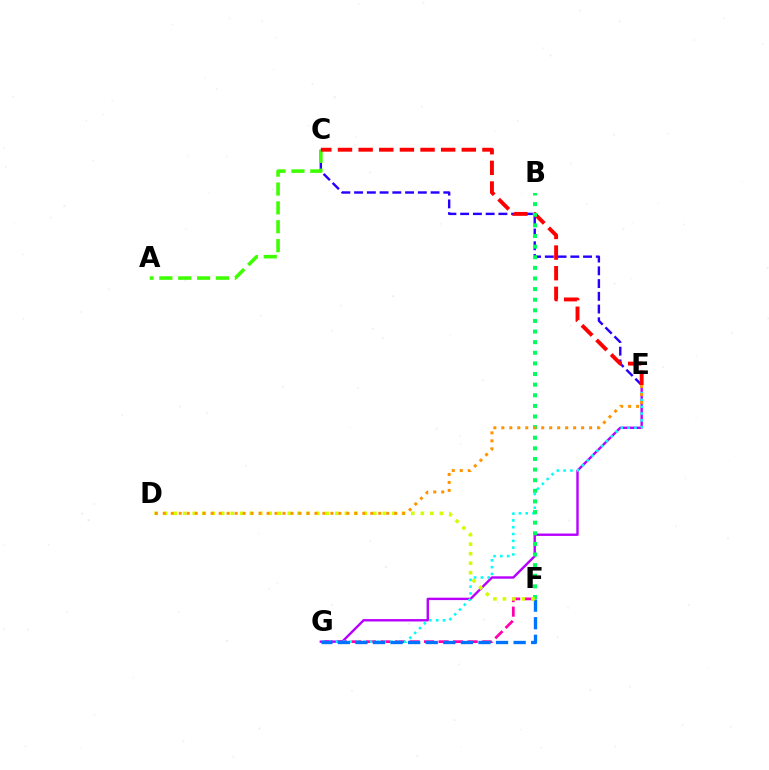{('C', 'E'): [{'color': '#2500ff', 'line_style': 'dashed', 'thickness': 1.73}, {'color': '#ff0000', 'line_style': 'dashed', 'thickness': 2.8}], ('F', 'G'): [{'color': '#ff00ac', 'line_style': 'dashed', 'thickness': 1.97}, {'color': '#0074ff', 'line_style': 'dashed', 'thickness': 2.39}], ('A', 'C'): [{'color': '#3dff00', 'line_style': 'dashed', 'thickness': 2.56}], ('E', 'G'): [{'color': '#b900ff', 'line_style': 'solid', 'thickness': 1.73}, {'color': '#00fff6', 'line_style': 'dotted', 'thickness': 1.85}], ('B', 'F'): [{'color': '#00ff5c', 'line_style': 'dotted', 'thickness': 2.88}], ('D', 'F'): [{'color': '#d1ff00', 'line_style': 'dotted', 'thickness': 2.58}], ('D', 'E'): [{'color': '#ff9400', 'line_style': 'dotted', 'thickness': 2.17}]}